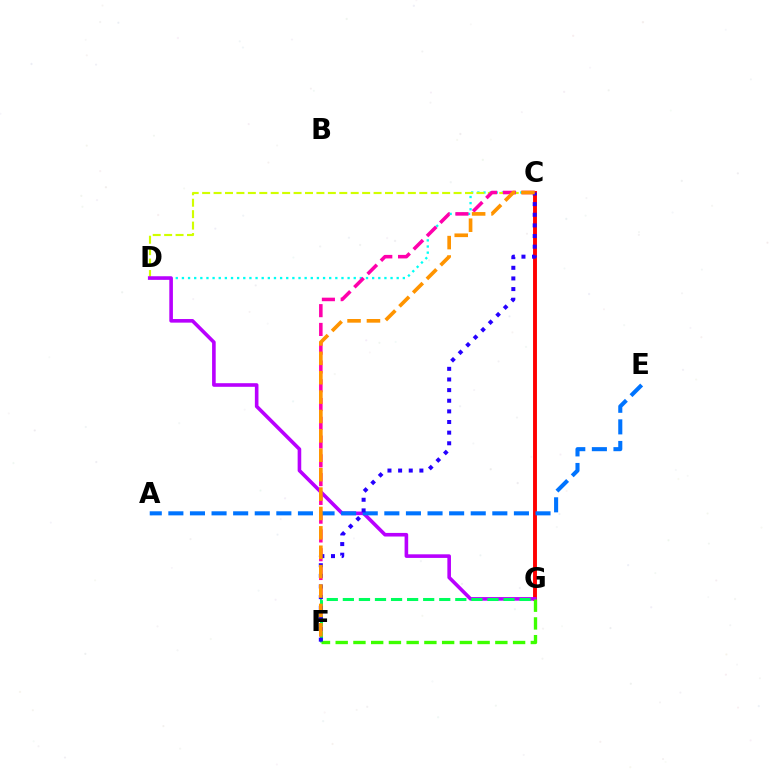{('C', 'D'): [{'color': '#00fff6', 'line_style': 'dotted', 'thickness': 1.67}, {'color': '#d1ff00', 'line_style': 'dashed', 'thickness': 1.55}], ('C', 'G'): [{'color': '#ff0000', 'line_style': 'solid', 'thickness': 2.81}], ('C', 'F'): [{'color': '#ff00ac', 'line_style': 'dashed', 'thickness': 2.55}, {'color': '#2500ff', 'line_style': 'dotted', 'thickness': 2.89}, {'color': '#ff9400', 'line_style': 'dashed', 'thickness': 2.63}], ('D', 'G'): [{'color': '#b900ff', 'line_style': 'solid', 'thickness': 2.6}], ('F', 'G'): [{'color': '#00ff5c', 'line_style': 'dashed', 'thickness': 2.18}, {'color': '#3dff00', 'line_style': 'dashed', 'thickness': 2.41}], ('A', 'E'): [{'color': '#0074ff', 'line_style': 'dashed', 'thickness': 2.93}]}